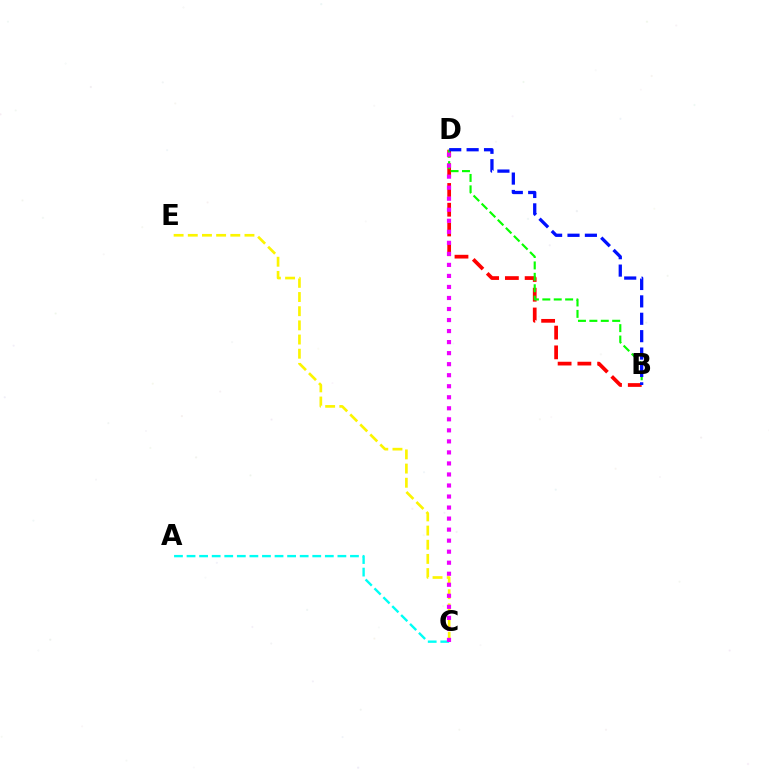{('B', 'D'): [{'color': '#ff0000', 'line_style': 'dashed', 'thickness': 2.68}, {'color': '#08ff00', 'line_style': 'dashed', 'thickness': 1.55}, {'color': '#0010ff', 'line_style': 'dashed', 'thickness': 2.36}], ('A', 'C'): [{'color': '#00fff6', 'line_style': 'dashed', 'thickness': 1.71}], ('C', 'E'): [{'color': '#fcf500', 'line_style': 'dashed', 'thickness': 1.93}], ('C', 'D'): [{'color': '#ee00ff', 'line_style': 'dotted', 'thickness': 3.0}]}